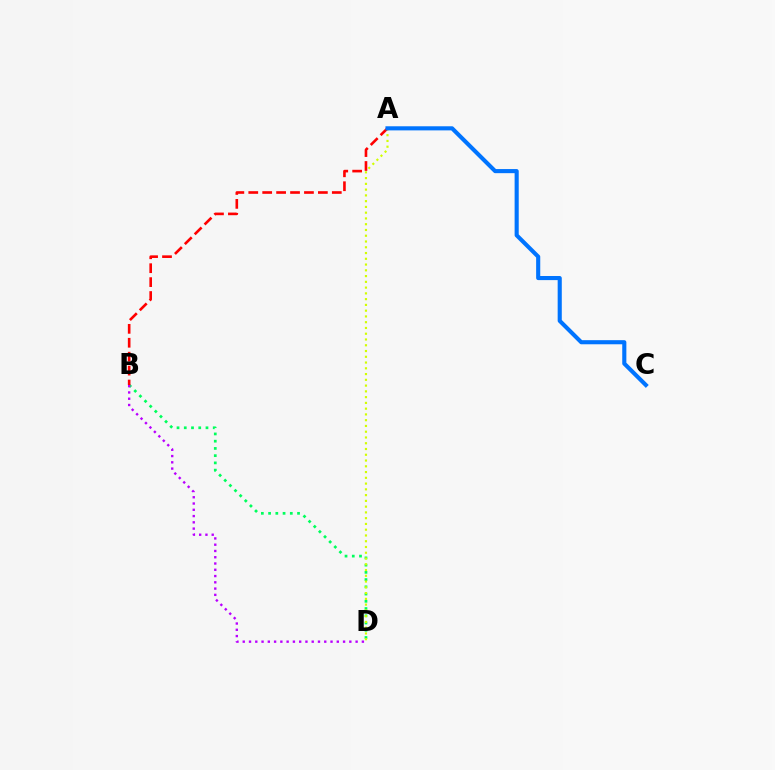{('B', 'D'): [{'color': '#00ff5c', 'line_style': 'dotted', 'thickness': 1.97}, {'color': '#b900ff', 'line_style': 'dotted', 'thickness': 1.7}], ('A', 'D'): [{'color': '#d1ff00', 'line_style': 'dotted', 'thickness': 1.57}], ('A', 'B'): [{'color': '#ff0000', 'line_style': 'dashed', 'thickness': 1.89}], ('A', 'C'): [{'color': '#0074ff', 'line_style': 'solid', 'thickness': 2.96}]}